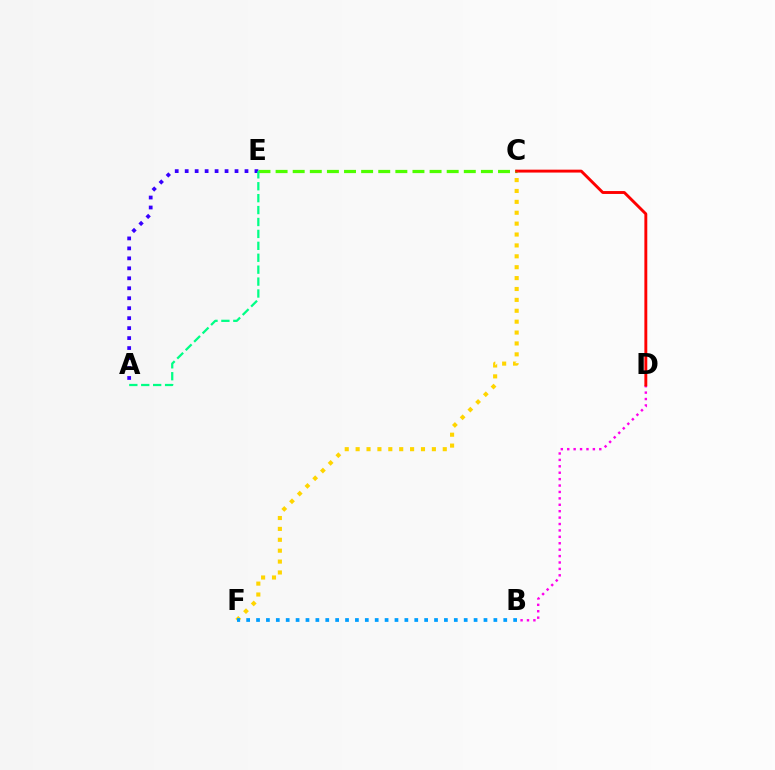{('B', 'D'): [{'color': '#ff00ed', 'line_style': 'dotted', 'thickness': 1.74}], ('A', 'E'): [{'color': '#3700ff', 'line_style': 'dotted', 'thickness': 2.71}, {'color': '#00ff86', 'line_style': 'dashed', 'thickness': 1.62}], ('C', 'E'): [{'color': '#4fff00', 'line_style': 'dashed', 'thickness': 2.32}], ('C', 'D'): [{'color': '#ff0000', 'line_style': 'solid', 'thickness': 2.09}], ('C', 'F'): [{'color': '#ffd500', 'line_style': 'dotted', 'thickness': 2.96}], ('B', 'F'): [{'color': '#009eff', 'line_style': 'dotted', 'thickness': 2.69}]}